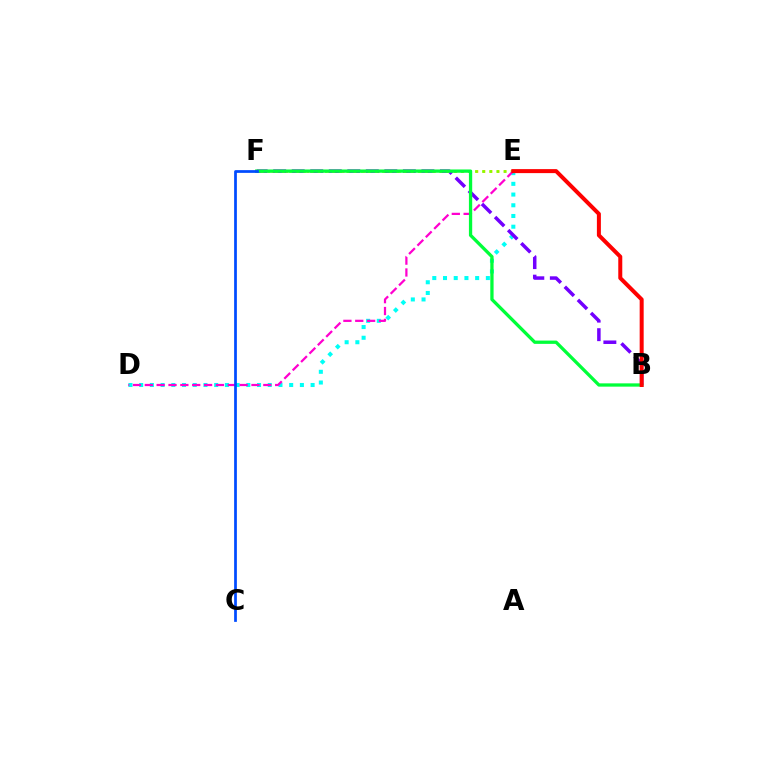{('E', 'F'): [{'color': '#ffbd00', 'line_style': 'dotted', 'thickness': 1.91}, {'color': '#84ff00', 'line_style': 'dotted', 'thickness': 1.94}], ('D', 'E'): [{'color': '#00fff6', 'line_style': 'dotted', 'thickness': 2.91}, {'color': '#ff00cf', 'line_style': 'dashed', 'thickness': 1.61}], ('B', 'F'): [{'color': '#7200ff', 'line_style': 'dashed', 'thickness': 2.52}, {'color': '#00ff39', 'line_style': 'solid', 'thickness': 2.37}], ('C', 'F'): [{'color': '#004bff', 'line_style': 'solid', 'thickness': 1.97}], ('B', 'E'): [{'color': '#ff0000', 'line_style': 'solid', 'thickness': 2.88}]}